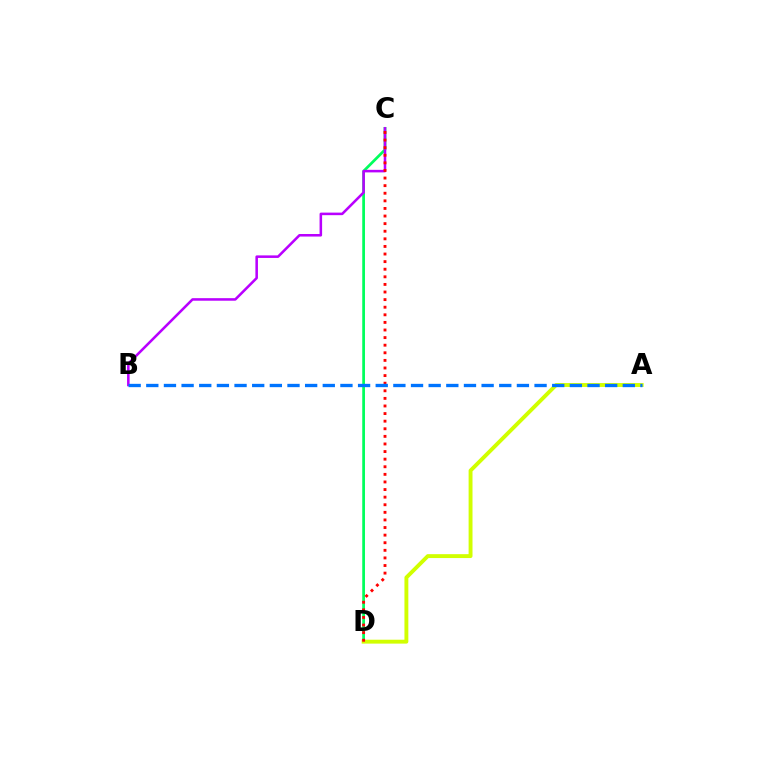{('C', 'D'): [{'color': '#00ff5c', 'line_style': 'solid', 'thickness': 1.96}, {'color': '#ff0000', 'line_style': 'dotted', 'thickness': 2.06}], ('B', 'C'): [{'color': '#b900ff', 'line_style': 'solid', 'thickness': 1.84}], ('A', 'D'): [{'color': '#d1ff00', 'line_style': 'solid', 'thickness': 2.8}], ('A', 'B'): [{'color': '#0074ff', 'line_style': 'dashed', 'thickness': 2.4}]}